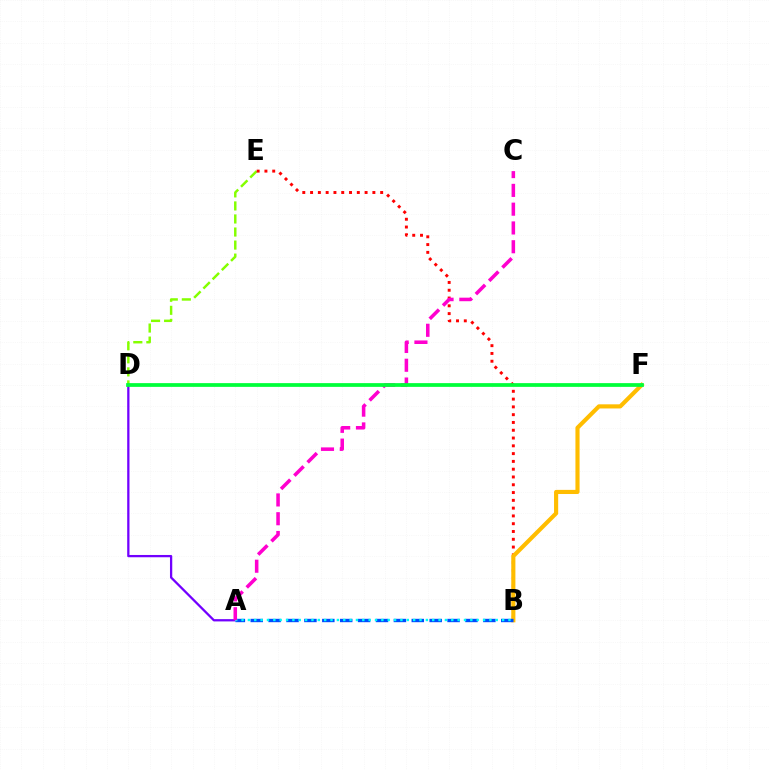{('D', 'E'): [{'color': '#84ff00', 'line_style': 'dashed', 'thickness': 1.77}], ('B', 'E'): [{'color': '#ff0000', 'line_style': 'dotted', 'thickness': 2.12}], ('B', 'F'): [{'color': '#ffbd00', 'line_style': 'solid', 'thickness': 2.98}], ('A', 'D'): [{'color': '#7200ff', 'line_style': 'solid', 'thickness': 1.64}], ('A', 'B'): [{'color': '#004bff', 'line_style': 'dashed', 'thickness': 2.43}, {'color': '#00fff6', 'line_style': 'dotted', 'thickness': 1.73}], ('A', 'C'): [{'color': '#ff00cf', 'line_style': 'dashed', 'thickness': 2.55}], ('D', 'F'): [{'color': '#00ff39', 'line_style': 'solid', 'thickness': 2.7}]}